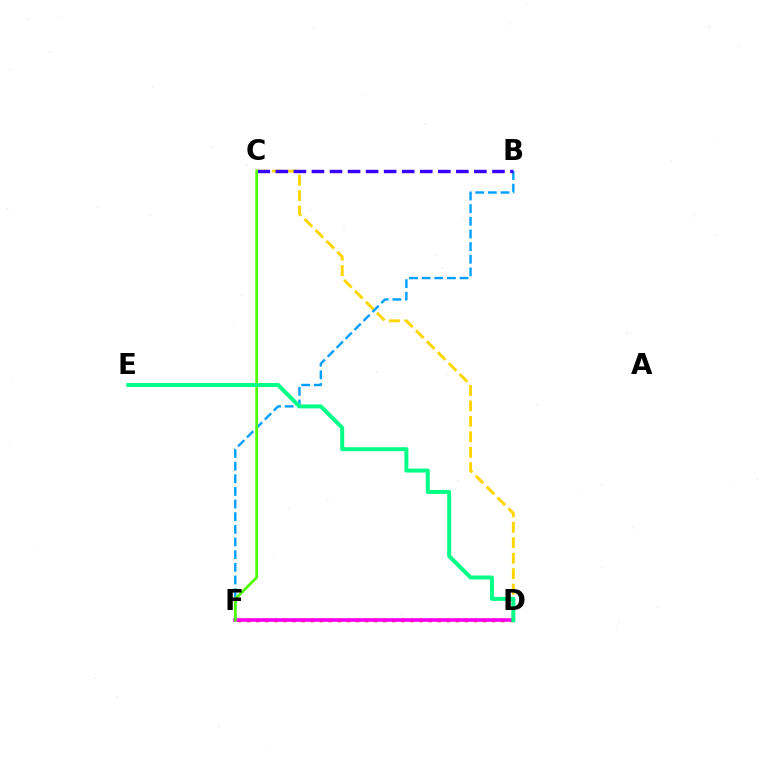{('D', 'F'): [{'color': '#ff0000', 'line_style': 'dotted', 'thickness': 2.47}, {'color': '#ff00ed', 'line_style': 'solid', 'thickness': 2.6}], ('C', 'D'): [{'color': '#ffd500', 'line_style': 'dashed', 'thickness': 2.1}], ('B', 'F'): [{'color': '#009eff', 'line_style': 'dashed', 'thickness': 1.72}], ('B', 'C'): [{'color': '#3700ff', 'line_style': 'dashed', 'thickness': 2.45}], ('C', 'F'): [{'color': '#4fff00', 'line_style': 'solid', 'thickness': 1.98}], ('D', 'E'): [{'color': '#00ff86', 'line_style': 'solid', 'thickness': 2.86}]}